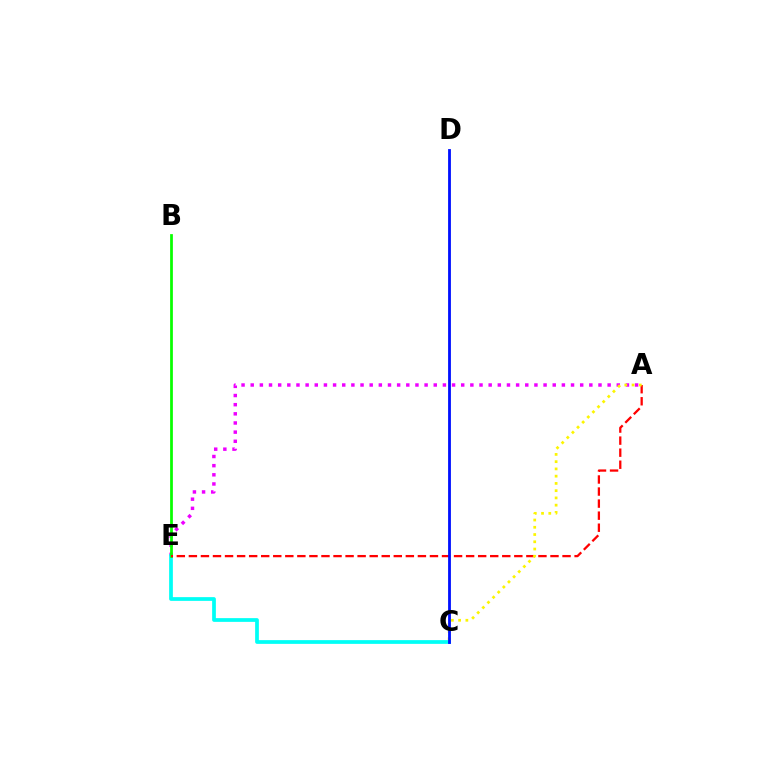{('A', 'E'): [{'color': '#ee00ff', 'line_style': 'dotted', 'thickness': 2.49}, {'color': '#ff0000', 'line_style': 'dashed', 'thickness': 1.64}], ('C', 'E'): [{'color': '#00fff6', 'line_style': 'solid', 'thickness': 2.69}], ('B', 'E'): [{'color': '#08ff00', 'line_style': 'solid', 'thickness': 1.98}], ('A', 'C'): [{'color': '#fcf500', 'line_style': 'dotted', 'thickness': 1.97}], ('C', 'D'): [{'color': '#0010ff', 'line_style': 'solid', 'thickness': 2.02}]}